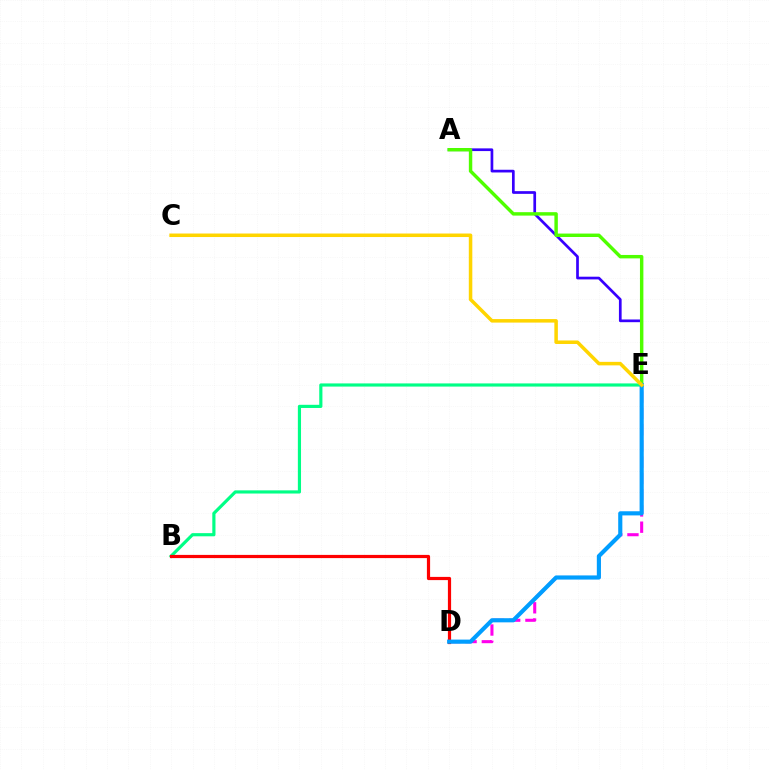{('D', 'E'): [{'color': '#ff00ed', 'line_style': 'dashed', 'thickness': 2.21}, {'color': '#009eff', 'line_style': 'solid', 'thickness': 2.98}], ('A', 'E'): [{'color': '#3700ff', 'line_style': 'solid', 'thickness': 1.95}, {'color': '#4fff00', 'line_style': 'solid', 'thickness': 2.47}], ('B', 'E'): [{'color': '#00ff86', 'line_style': 'solid', 'thickness': 2.28}], ('B', 'D'): [{'color': '#ff0000', 'line_style': 'solid', 'thickness': 2.3}], ('C', 'E'): [{'color': '#ffd500', 'line_style': 'solid', 'thickness': 2.53}]}